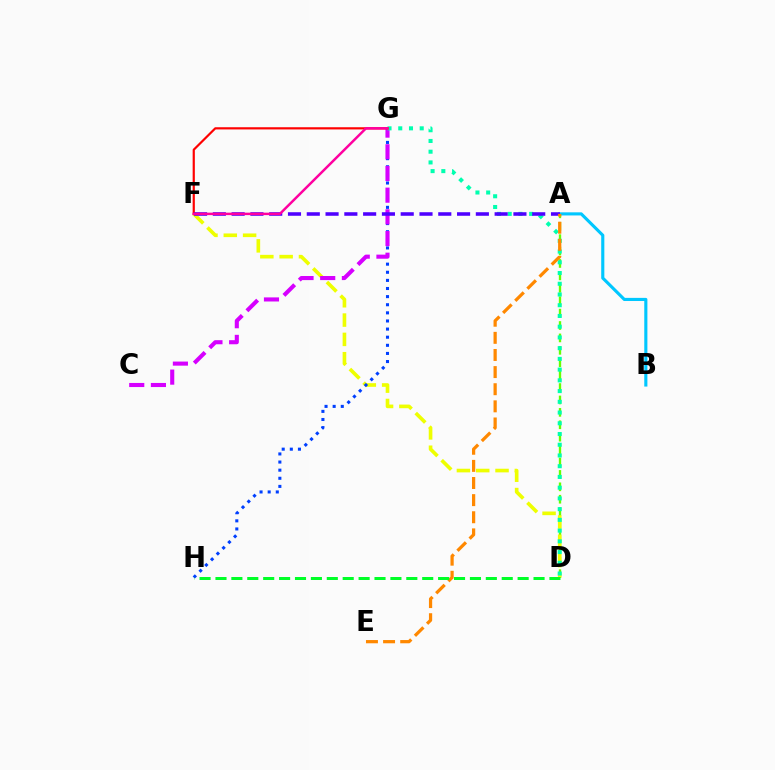{('A', 'D'): [{'color': '#66ff00', 'line_style': 'dashed', 'thickness': 1.69}], ('D', 'F'): [{'color': '#eeff00', 'line_style': 'dashed', 'thickness': 2.62}], ('A', 'B'): [{'color': '#00c7ff', 'line_style': 'solid', 'thickness': 2.25}], ('G', 'H'): [{'color': '#003fff', 'line_style': 'dotted', 'thickness': 2.21}], ('C', 'G'): [{'color': '#d600ff', 'line_style': 'dashed', 'thickness': 2.95}], ('D', 'G'): [{'color': '#00ffaf', 'line_style': 'dotted', 'thickness': 2.92}], ('F', 'G'): [{'color': '#ff0000', 'line_style': 'solid', 'thickness': 1.58}, {'color': '#ff00a0', 'line_style': 'solid', 'thickness': 1.78}], ('A', 'F'): [{'color': '#4f00ff', 'line_style': 'dashed', 'thickness': 2.55}], ('A', 'E'): [{'color': '#ff8800', 'line_style': 'dashed', 'thickness': 2.33}], ('D', 'H'): [{'color': '#00ff27', 'line_style': 'dashed', 'thickness': 2.16}]}